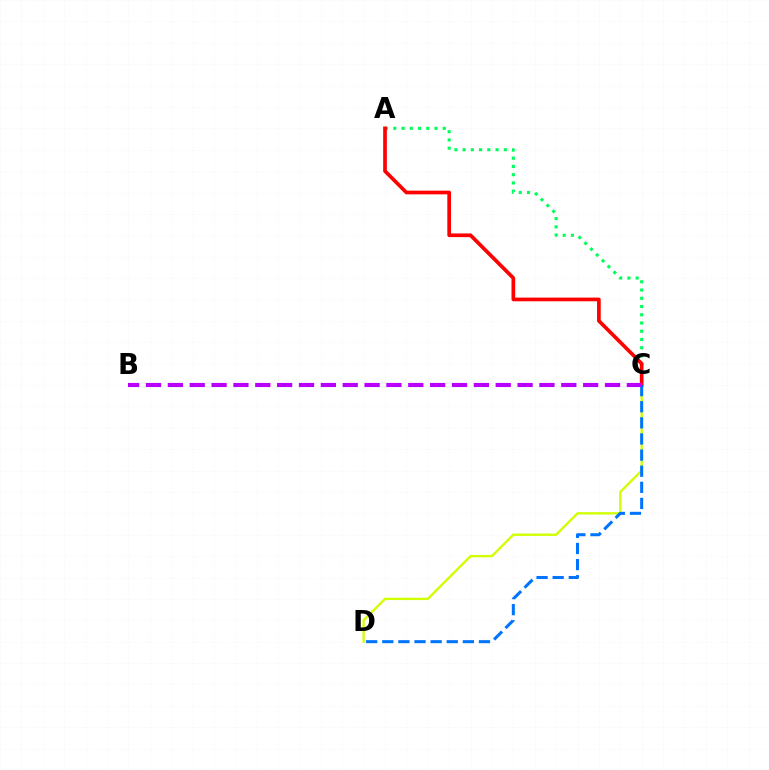{('A', 'C'): [{'color': '#00ff5c', 'line_style': 'dotted', 'thickness': 2.24}, {'color': '#ff0000', 'line_style': 'solid', 'thickness': 2.65}], ('C', 'D'): [{'color': '#d1ff00', 'line_style': 'solid', 'thickness': 1.69}, {'color': '#0074ff', 'line_style': 'dashed', 'thickness': 2.19}], ('B', 'C'): [{'color': '#b900ff', 'line_style': 'dashed', 'thickness': 2.97}]}